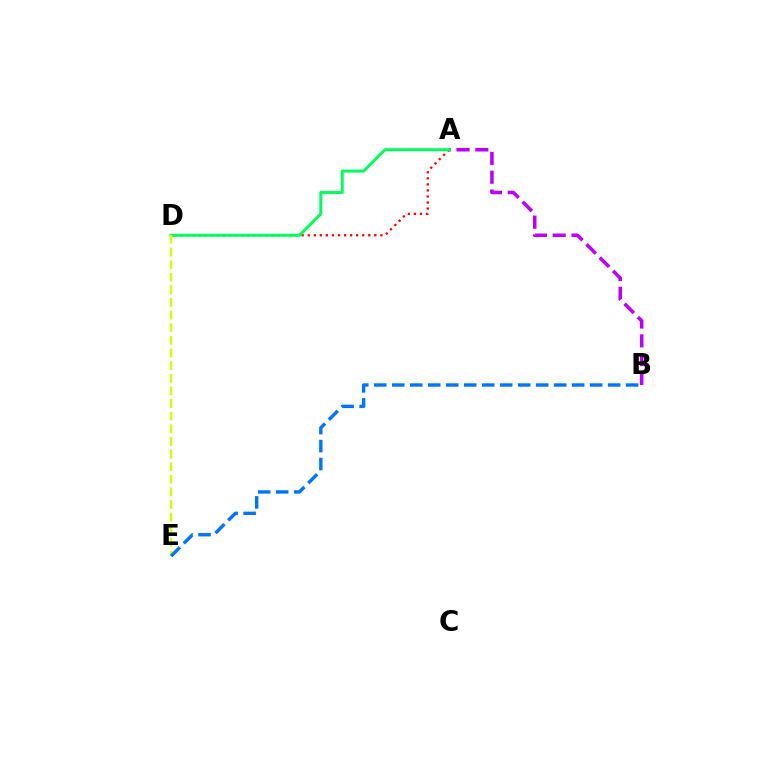{('A', 'D'): [{'color': '#ff0000', 'line_style': 'dotted', 'thickness': 1.64}, {'color': '#00ff5c', 'line_style': 'solid', 'thickness': 2.14}], ('A', 'B'): [{'color': '#b900ff', 'line_style': 'dashed', 'thickness': 2.55}], ('D', 'E'): [{'color': '#d1ff00', 'line_style': 'dashed', 'thickness': 1.71}], ('B', 'E'): [{'color': '#0074ff', 'line_style': 'dashed', 'thickness': 2.44}]}